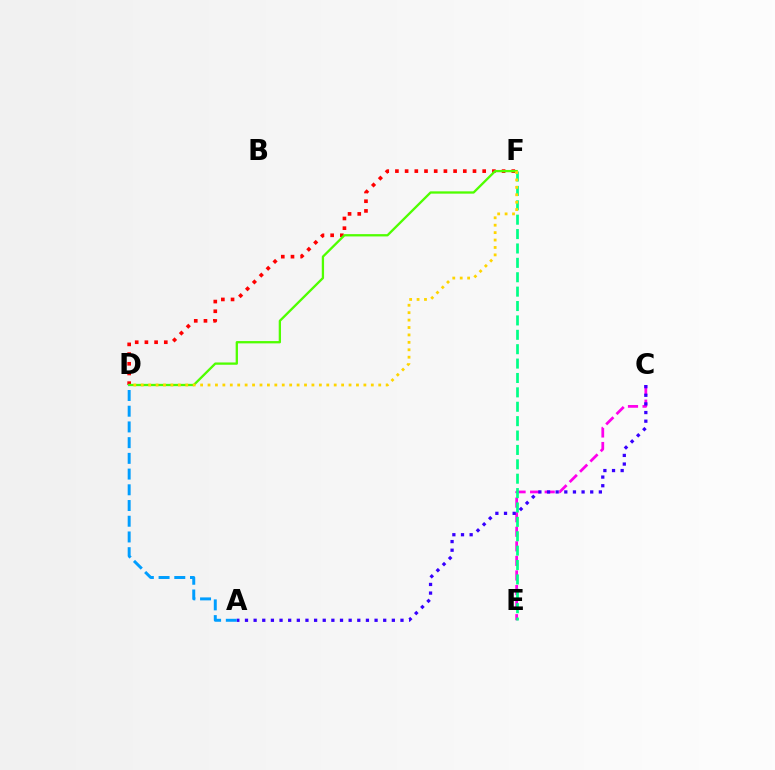{('C', 'E'): [{'color': '#ff00ed', 'line_style': 'dashed', 'thickness': 1.98}], ('E', 'F'): [{'color': '#00ff86', 'line_style': 'dashed', 'thickness': 1.95}], ('D', 'F'): [{'color': '#ff0000', 'line_style': 'dotted', 'thickness': 2.63}, {'color': '#4fff00', 'line_style': 'solid', 'thickness': 1.66}, {'color': '#ffd500', 'line_style': 'dotted', 'thickness': 2.02}], ('A', 'C'): [{'color': '#3700ff', 'line_style': 'dotted', 'thickness': 2.35}], ('A', 'D'): [{'color': '#009eff', 'line_style': 'dashed', 'thickness': 2.14}]}